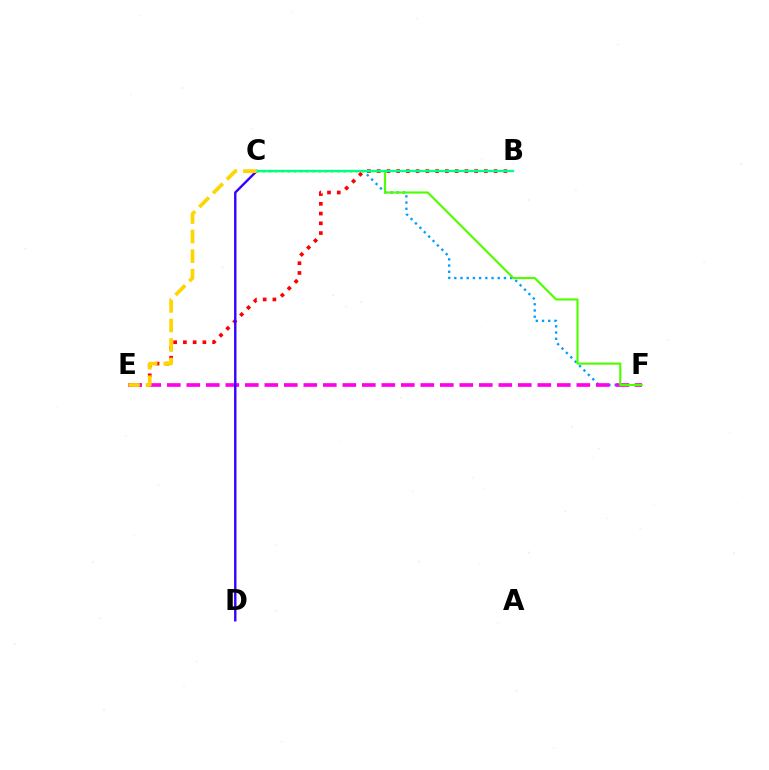{('C', 'F'): [{'color': '#009eff', 'line_style': 'dotted', 'thickness': 1.69}, {'color': '#4fff00', 'line_style': 'solid', 'thickness': 1.55}], ('B', 'E'): [{'color': '#ff0000', 'line_style': 'dotted', 'thickness': 2.65}], ('E', 'F'): [{'color': '#ff00ed', 'line_style': 'dashed', 'thickness': 2.65}], ('C', 'D'): [{'color': '#3700ff', 'line_style': 'solid', 'thickness': 1.73}], ('B', 'C'): [{'color': '#00ff86', 'line_style': 'solid', 'thickness': 1.66}], ('C', 'E'): [{'color': '#ffd500', 'line_style': 'dashed', 'thickness': 2.66}]}